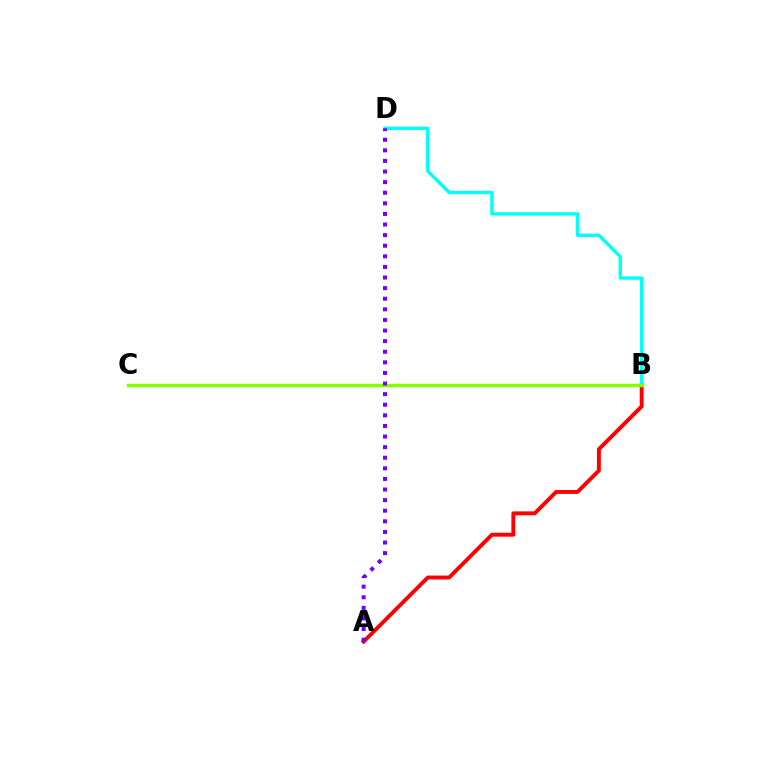{('A', 'B'): [{'color': '#ff0000', 'line_style': 'solid', 'thickness': 2.81}], ('B', 'D'): [{'color': '#00fff6', 'line_style': 'solid', 'thickness': 2.41}], ('B', 'C'): [{'color': '#84ff00', 'line_style': 'solid', 'thickness': 2.5}], ('A', 'D'): [{'color': '#7200ff', 'line_style': 'dotted', 'thickness': 2.88}]}